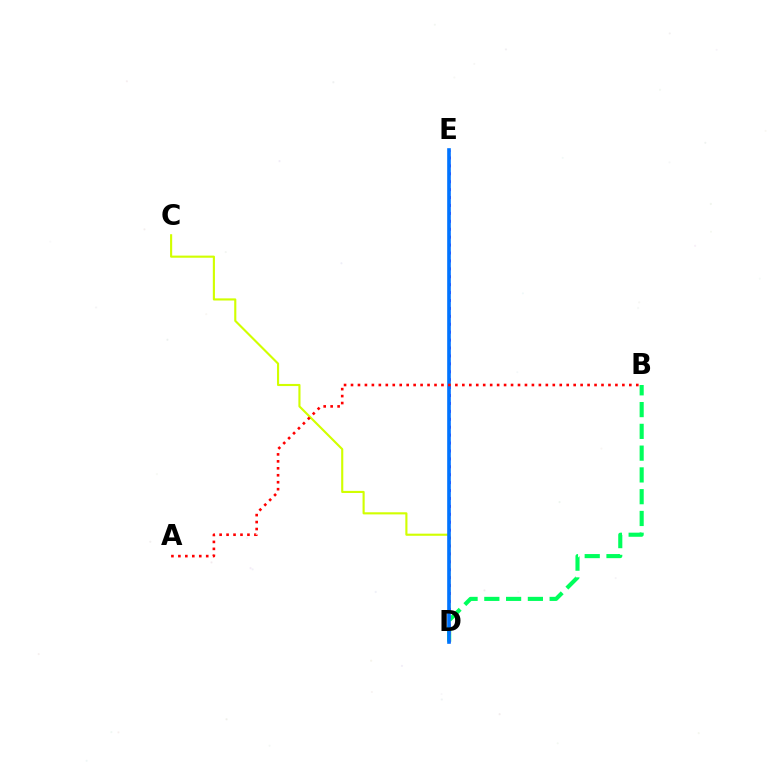{('B', 'D'): [{'color': '#00ff5c', 'line_style': 'dashed', 'thickness': 2.96}], ('D', 'E'): [{'color': '#b900ff', 'line_style': 'dotted', 'thickness': 2.15}, {'color': '#0074ff', 'line_style': 'solid', 'thickness': 2.62}], ('C', 'D'): [{'color': '#d1ff00', 'line_style': 'solid', 'thickness': 1.53}], ('A', 'B'): [{'color': '#ff0000', 'line_style': 'dotted', 'thickness': 1.89}]}